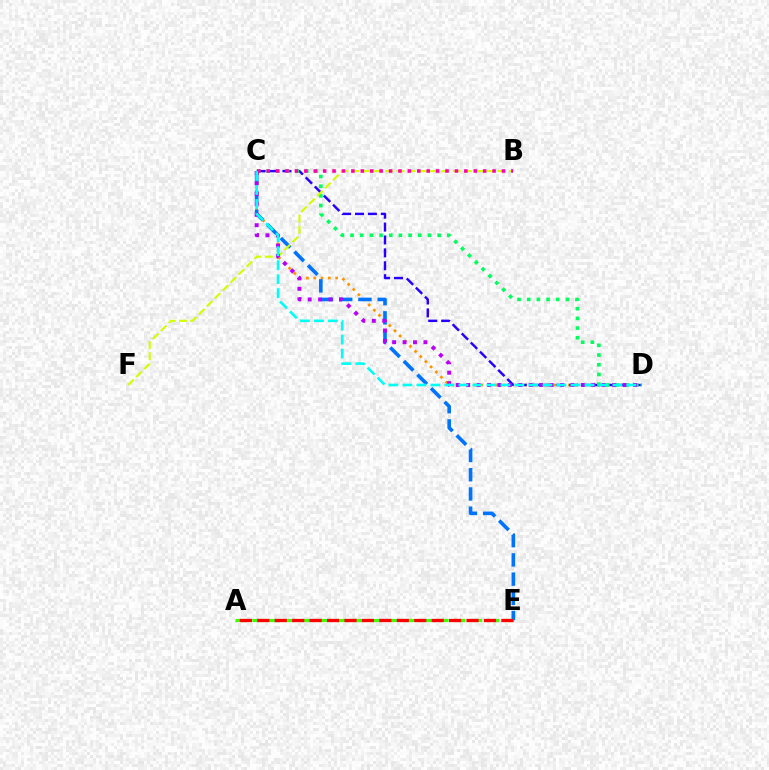{('C', 'D'): [{'color': '#ff9400', 'line_style': 'dotted', 'thickness': 1.98}, {'color': '#2500ff', 'line_style': 'dashed', 'thickness': 1.75}, {'color': '#00ff5c', 'line_style': 'dotted', 'thickness': 2.63}, {'color': '#b900ff', 'line_style': 'dotted', 'thickness': 2.83}, {'color': '#00fff6', 'line_style': 'dashed', 'thickness': 1.9}], ('C', 'E'): [{'color': '#0074ff', 'line_style': 'dashed', 'thickness': 2.61}], ('B', 'F'): [{'color': '#d1ff00', 'line_style': 'dashed', 'thickness': 1.53}], ('A', 'E'): [{'color': '#3dff00', 'line_style': 'dashed', 'thickness': 2.28}, {'color': '#ff0000', 'line_style': 'dashed', 'thickness': 2.37}], ('B', 'C'): [{'color': '#ff00ac', 'line_style': 'dotted', 'thickness': 2.56}]}